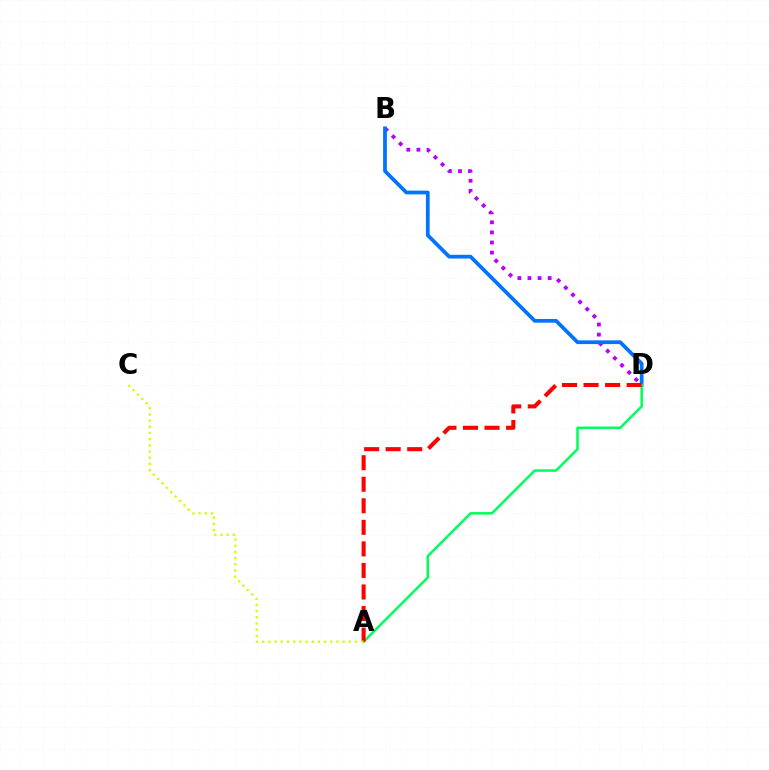{('B', 'D'): [{'color': '#b900ff', 'line_style': 'dotted', 'thickness': 2.74}, {'color': '#0074ff', 'line_style': 'solid', 'thickness': 2.69}], ('A', 'D'): [{'color': '#00ff5c', 'line_style': 'solid', 'thickness': 1.8}, {'color': '#ff0000', 'line_style': 'dashed', 'thickness': 2.93}], ('A', 'C'): [{'color': '#d1ff00', 'line_style': 'dotted', 'thickness': 1.68}]}